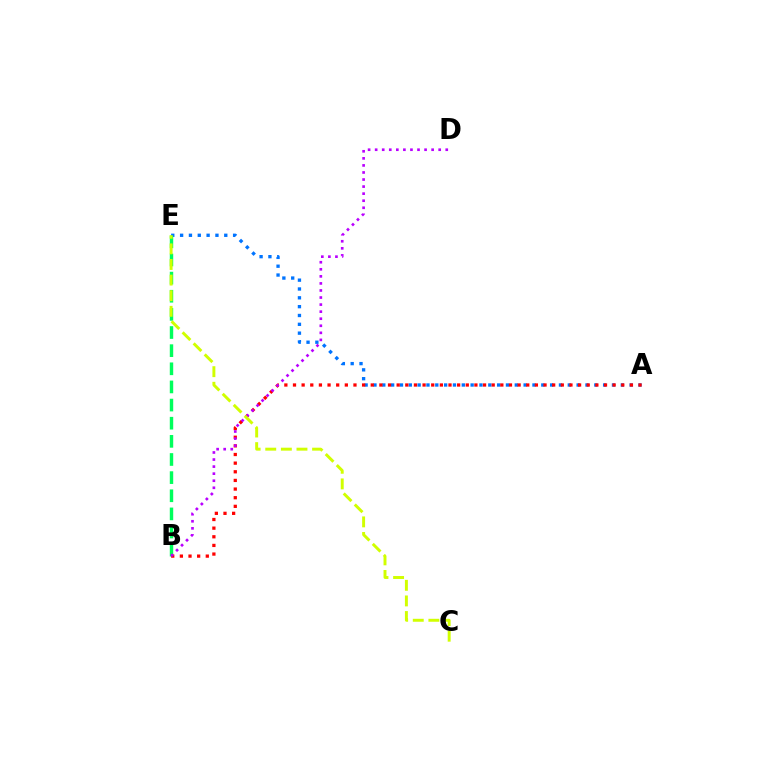{('A', 'E'): [{'color': '#0074ff', 'line_style': 'dotted', 'thickness': 2.4}], ('B', 'E'): [{'color': '#00ff5c', 'line_style': 'dashed', 'thickness': 2.46}], ('A', 'B'): [{'color': '#ff0000', 'line_style': 'dotted', 'thickness': 2.35}], ('B', 'D'): [{'color': '#b900ff', 'line_style': 'dotted', 'thickness': 1.92}], ('C', 'E'): [{'color': '#d1ff00', 'line_style': 'dashed', 'thickness': 2.12}]}